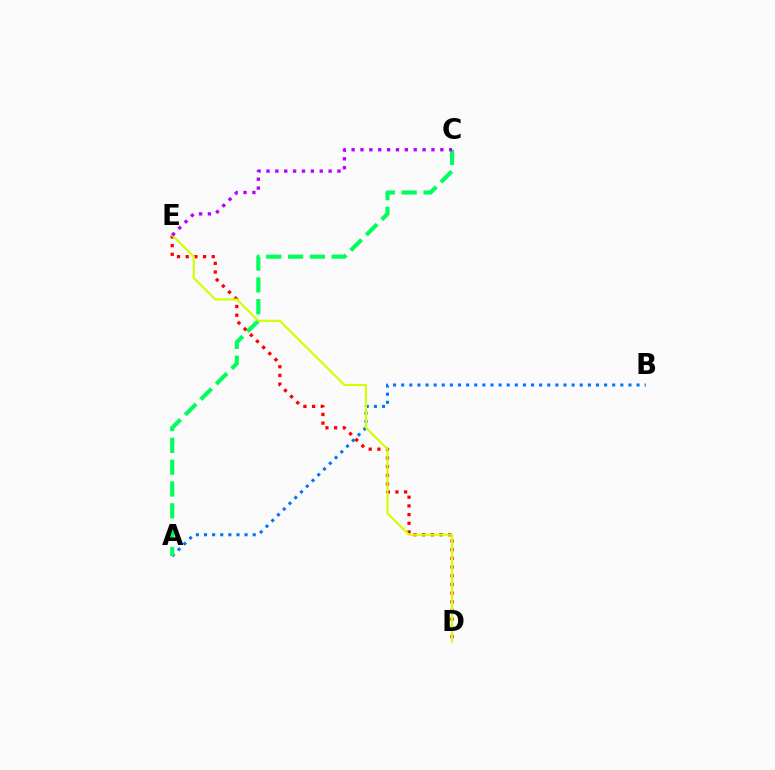{('A', 'B'): [{'color': '#0074ff', 'line_style': 'dotted', 'thickness': 2.21}], ('A', 'C'): [{'color': '#00ff5c', 'line_style': 'dashed', 'thickness': 2.96}], ('D', 'E'): [{'color': '#ff0000', 'line_style': 'dotted', 'thickness': 2.36}, {'color': '#d1ff00', 'line_style': 'solid', 'thickness': 1.53}], ('C', 'E'): [{'color': '#b900ff', 'line_style': 'dotted', 'thickness': 2.41}]}